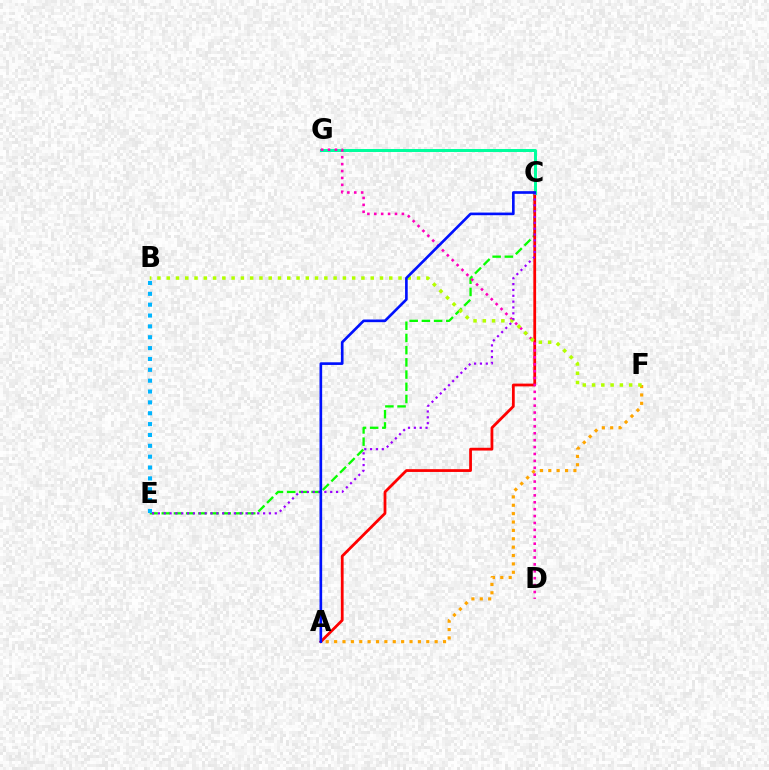{('C', 'E'): [{'color': '#08ff00', 'line_style': 'dashed', 'thickness': 1.66}, {'color': '#9b00ff', 'line_style': 'dotted', 'thickness': 1.59}], ('A', 'F'): [{'color': '#ffa500', 'line_style': 'dotted', 'thickness': 2.28}], ('A', 'C'): [{'color': '#ff0000', 'line_style': 'solid', 'thickness': 2.0}, {'color': '#0010ff', 'line_style': 'solid', 'thickness': 1.9}], ('B', 'E'): [{'color': '#00b5ff', 'line_style': 'dotted', 'thickness': 2.95}], ('C', 'G'): [{'color': '#00ff9d', 'line_style': 'solid', 'thickness': 2.15}], ('D', 'G'): [{'color': '#ff00bd', 'line_style': 'dotted', 'thickness': 1.87}], ('B', 'F'): [{'color': '#b3ff00', 'line_style': 'dotted', 'thickness': 2.52}]}